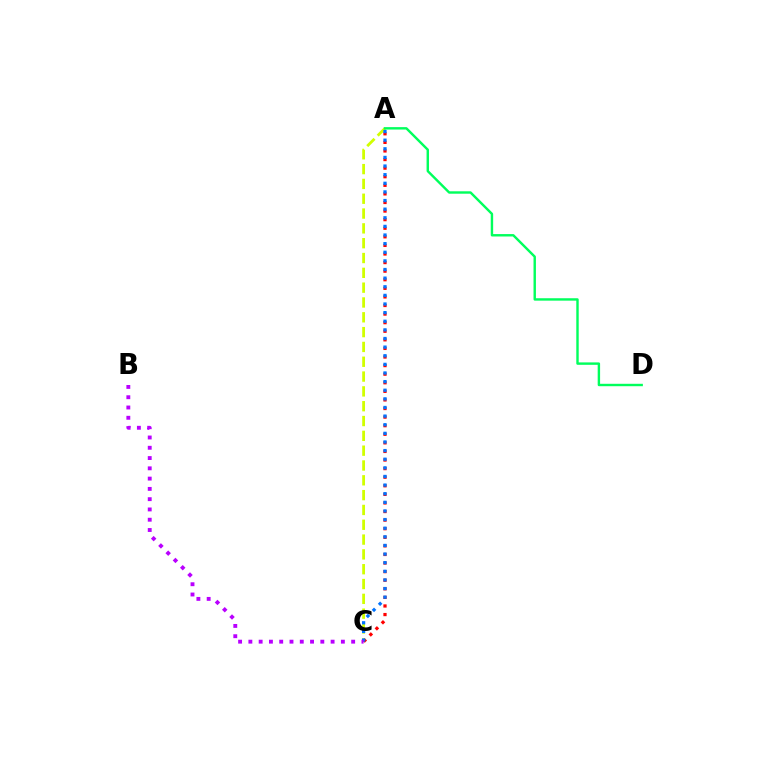{('A', 'C'): [{'color': '#d1ff00', 'line_style': 'dashed', 'thickness': 2.01}, {'color': '#ff0000', 'line_style': 'dotted', 'thickness': 2.33}, {'color': '#0074ff', 'line_style': 'dotted', 'thickness': 2.34}], ('A', 'D'): [{'color': '#00ff5c', 'line_style': 'solid', 'thickness': 1.74}], ('B', 'C'): [{'color': '#b900ff', 'line_style': 'dotted', 'thickness': 2.79}]}